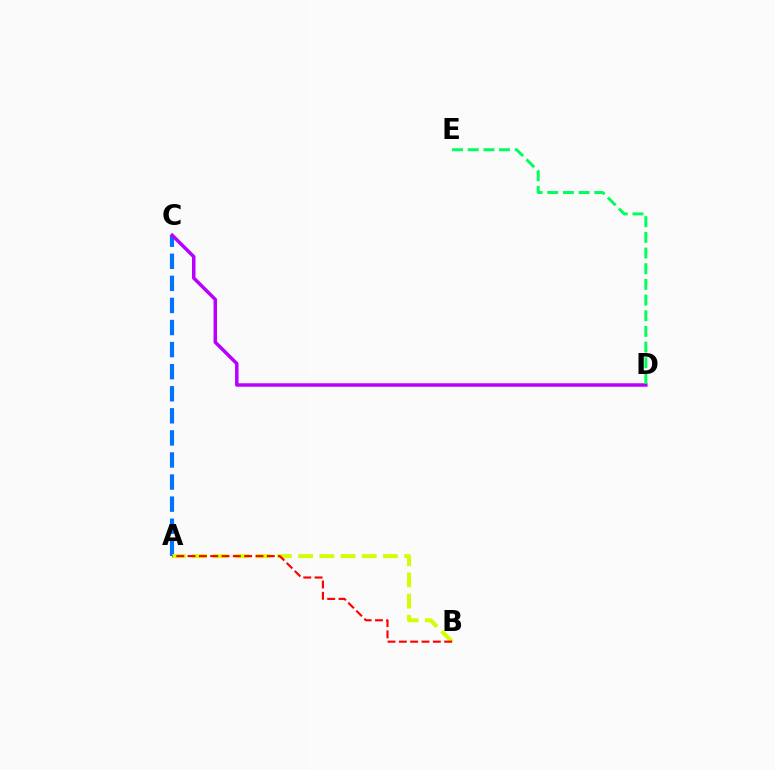{('A', 'C'): [{'color': '#0074ff', 'line_style': 'dashed', 'thickness': 3.0}], ('A', 'B'): [{'color': '#d1ff00', 'line_style': 'dashed', 'thickness': 2.88}, {'color': '#ff0000', 'line_style': 'dashed', 'thickness': 1.54}], ('C', 'D'): [{'color': '#b900ff', 'line_style': 'solid', 'thickness': 2.51}], ('D', 'E'): [{'color': '#00ff5c', 'line_style': 'dashed', 'thickness': 2.13}]}